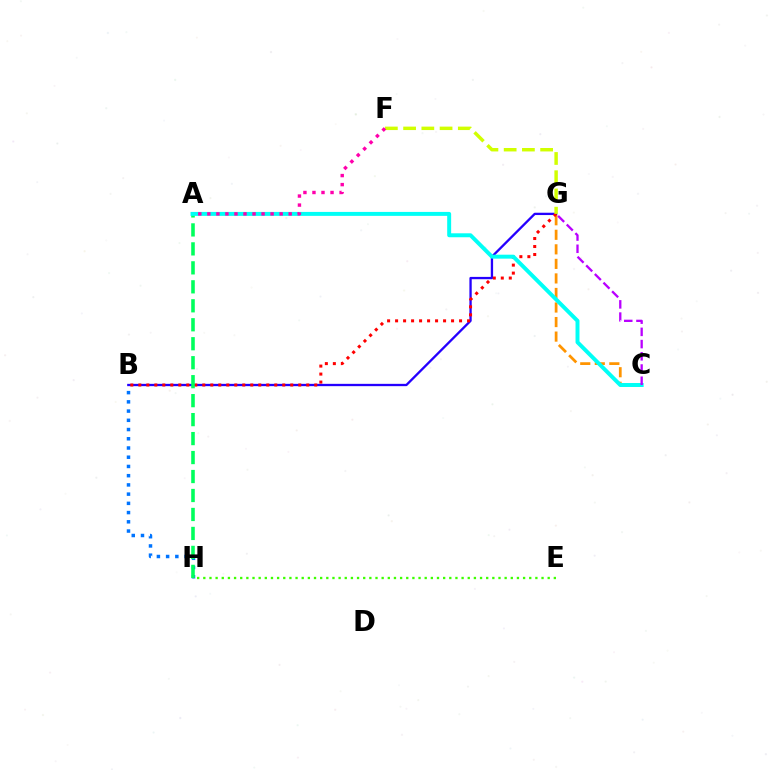{('B', 'G'): [{'color': '#2500ff', 'line_style': 'solid', 'thickness': 1.67}, {'color': '#ff0000', 'line_style': 'dotted', 'thickness': 2.17}], ('C', 'G'): [{'color': '#ff9400', 'line_style': 'dashed', 'thickness': 1.98}, {'color': '#b900ff', 'line_style': 'dashed', 'thickness': 1.66}], ('B', 'H'): [{'color': '#0074ff', 'line_style': 'dotted', 'thickness': 2.51}], ('A', 'H'): [{'color': '#00ff5c', 'line_style': 'dashed', 'thickness': 2.58}], ('A', 'C'): [{'color': '#00fff6', 'line_style': 'solid', 'thickness': 2.85}], ('F', 'G'): [{'color': '#d1ff00', 'line_style': 'dashed', 'thickness': 2.48}], ('A', 'F'): [{'color': '#ff00ac', 'line_style': 'dotted', 'thickness': 2.46}], ('E', 'H'): [{'color': '#3dff00', 'line_style': 'dotted', 'thickness': 1.67}]}